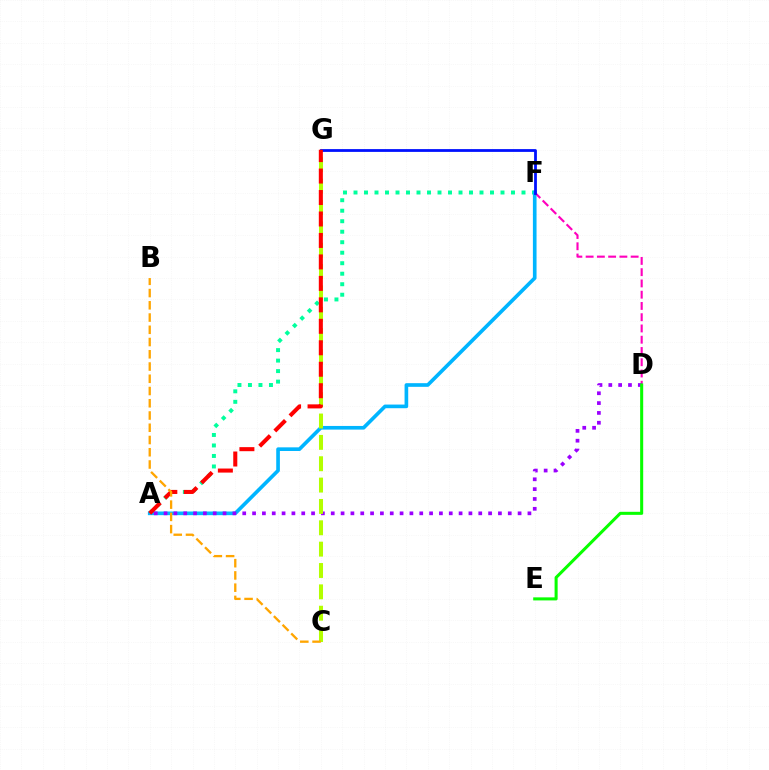{('A', 'F'): [{'color': '#00ff9d', 'line_style': 'dotted', 'thickness': 2.85}, {'color': '#00b5ff', 'line_style': 'solid', 'thickness': 2.63}], ('D', 'F'): [{'color': '#ff00bd', 'line_style': 'dashed', 'thickness': 1.53}], ('A', 'D'): [{'color': '#9b00ff', 'line_style': 'dotted', 'thickness': 2.67}], ('D', 'E'): [{'color': '#08ff00', 'line_style': 'solid', 'thickness': 2.19}], ('C', 'G'): [{'color': '#b3ff00', 'line_style': 'dashed', 'thickness': 2.9}], ('F', 'G'): [{'color': '#0010ff', 'line_style': 'solid', 'thickness': 2.01}], ('A', 'G'): [{'color': '#ff0000', 'line_style': 'dashed', 'thickness': 2.92}], ('B', 'C'): [{'color': '#ffa500', 'line_style': 'dashed', 'thickness': 1.66}]}